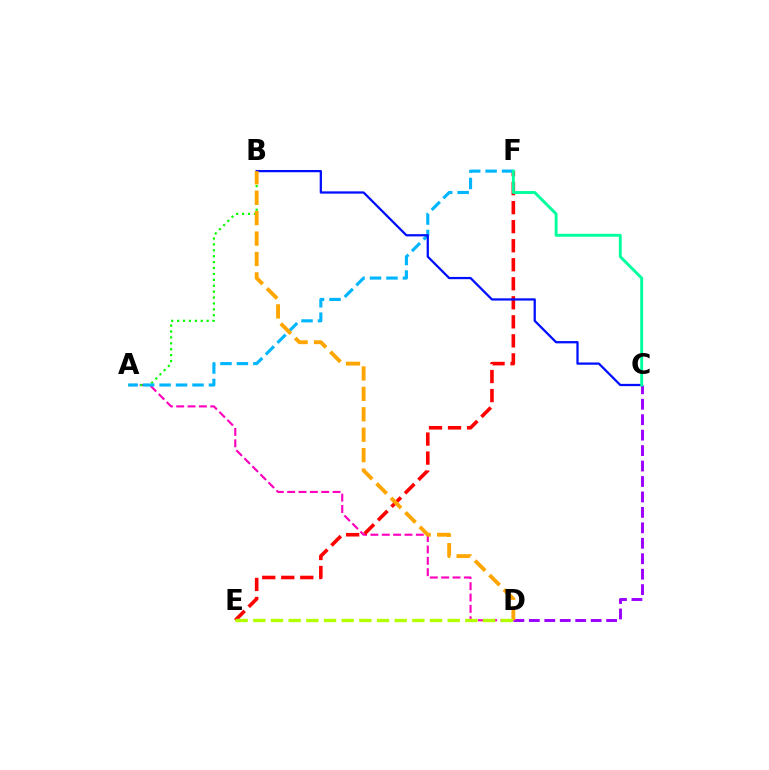{('A', 'D'): [{'color': '#ff00bd', 'line_style': 'dashed', 'thickness': 1.54}], ('A', 'B'): [{'color': '#08ff00', 'line_style': 'dotted', 'thickness': 1.6}], ('E', 'F'): [{'color': '#ff0000', 'line_style': 'dashed', 'thickness': 2.58}], ('A', 'F'): [{'color': '#00b5ff', 'line_style': 'dashed', 'thickness': 2.24}], ('B', 'C'): [{'color': '#0010ff', 'line_style': 'solid', 'thickness': 1.63}], ('C', 'D'): [{'color': '#9b00ff', 'line_style': 'dashed', 'thickness': 2.1}], ('C', 'F'): [{'color': '#00ff9d', 'line_style': 'solid', 'thickness': 2.09}], ('B', 'D'): [{'color': '#ffa500', 'line_style': 'dashed', 'thickness': 2.77}], ('D', 'E'): [{'color': '#b3ff00', 'line_style': 'dashed', 'thickness': 2.4}]}